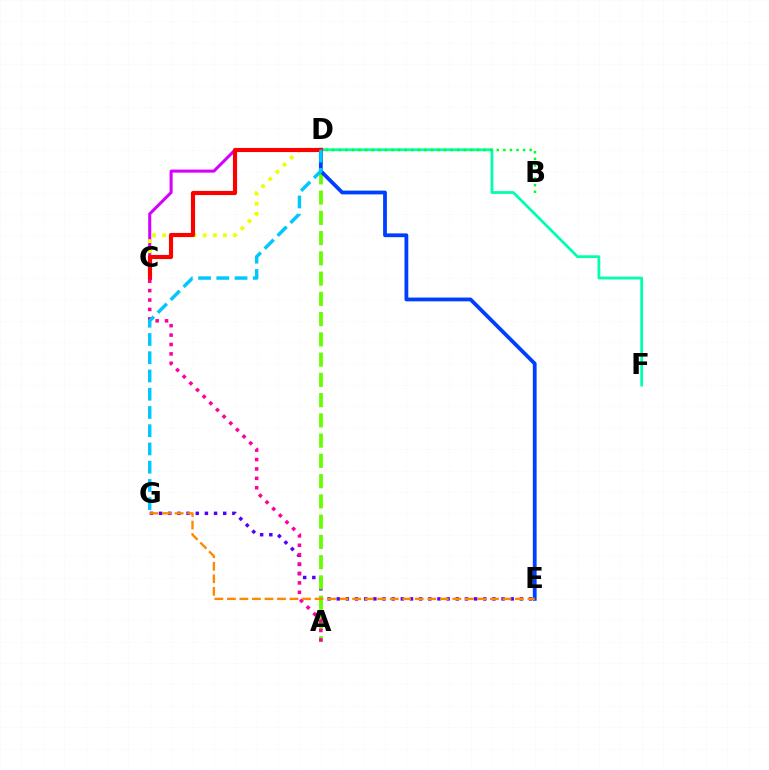{('C', 'D'): [{'color': '#d600ff', 'line_style': 'solid', 'thickness': 2.19}, {'color': '#eeff00', 'line_style': 'dotted', 'thickness': 2.75}, {'color': '#ff0000', 'line_style': 'solid', 'thickness': 2.97}], ('E', 'G'): [{'color': '#4f00ff', 'line_style': 'dotted', 'thickness': 2.49}, {'color': '#ff8800', 'line_style': 'dashed', 'thickness': 1.7}], ('A', 'D'): [{'color': '#66ff00', 'line_style': 'dashed', 'thickness': 2.75}], ('D', 'E'): [{'color': '#003fff', 'line_style': 'solid', 'thickness': 2.73}], ('D', 'F'): [{'color': '#00ffaf', 'line_style': 'solid', 'thickness': 2.0}], ('B', 'D'): [{'color': '#00ff27', 'line_style': 'dotted', 'thickness': 1.79}], ('A', 'C'): [{'color': '#ff00a0', 'line_style': 'dotted', 'thickness': 2.56}], ('D', 'G'): [{'color': '#00c7ff', 'line_style': 'dashed', 'thickness': 2.48}]}